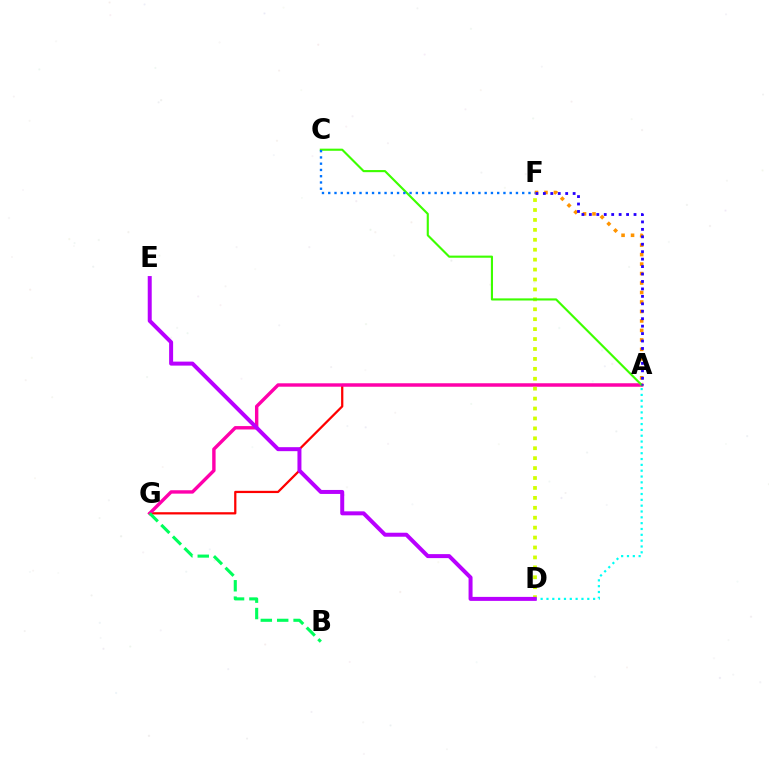{('A', 'G'): [{'color': '#ff0000', 'line_style': 'solid', 'thickness': 1.62}, {'color': '#ff00ac', 'line_style': 'solid', 'thickness': 2.45}], ('A', 'F'): [{'color': '#ff9400', 'line_style': 'dotted', 'thickness': 2.58}, {'color': '#2500ff', 'line_style': 'dotted', 'thickness': 2.02}], ('D', 'F'): [{'color': '#d1ff00', 'line_style': 'dotted', 'thickness': 2.7}], ('B', 'G'): [{'color': '#00ff5c', 'line_style': 'dashed', 'thickness': 2.23}], ('A', 'C'): [{'color': '#3dff00', 'line_style': 'solid', 'thickness': 1.53}], ('C', 'F'): [{'color': '#0074ff', 'line_style': 'dotted', 'thickness': 1.7}], ('A', 'D'): [{'color': '#00fff6', 'line_style': 'dotted', 'thickness': 1.58}], ('D', 'E'): [{'color': '#b900ff', 'line_style': 'solid', 'thickness': 2.87}]}